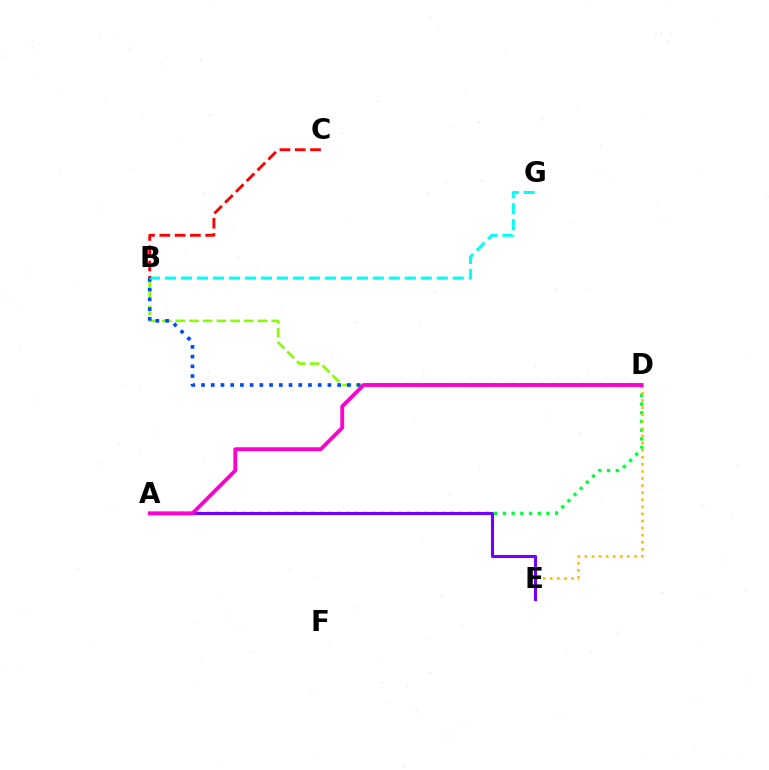{('B', 'D'): [{'color': '#84ff00', 'line_style': 'dashed', 'thickness': 1.86}, {'color': '#004bff', 'line_style': 'dotted', 'thickness': 2.64}], ('A', 'D'): [{'color': '#00ff39', 'line_style': 'dotted', 'thickness': 2.37}, {'color': '#ff00cf', 'line_style': 'solid', 'thickness': 2.76}], ('D', 'E'): [{'color': '#ffbd00', 'line_style': 'dotted', 'thickness': 1.92}], ('A', 'E'): [{'color': '#7200ff', 'line_style': 'solid', 'thickness': 2.23}], ('B', 'G'): [{'color': '#00fff6', 'line_style': 'dashed', 'thickness': 2.17}], ('B', 'C'): [{'color': '#ff0000', 'line_style': 'dashed', 'thickness': 2.08}]}